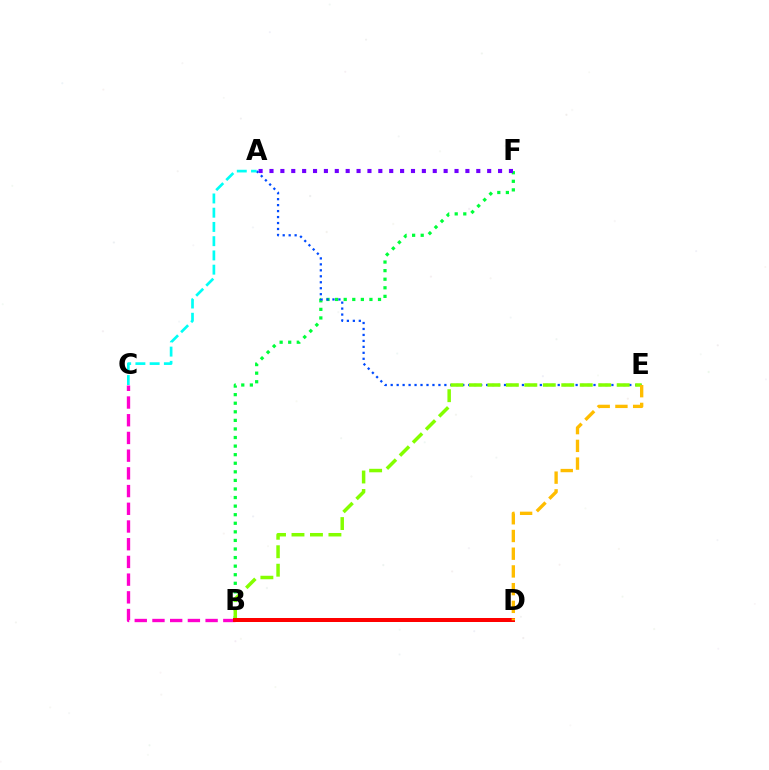{('B', 'F'): [{'color': '#00ff39', 'line_style': 'dotted', 'thickness': 2.33}], ('A', 'F'): [{'color': '#7200ff', 'line_style': 'dotted', 'thickness': 2.96}], ('B', 'C'): [{'color': '#ff00cf', 'line_style': 'dashed', 'thickness': 2.41}], ('A', 'E'): [{'color': '#004bff', 'line_style': 'dotted', 'thickness': 1.62}], ('A', 'C'): [{'color': '#00fff6', 'line_style': 'dashed', 'thickness': 1.93}], ('B', 'E'): [{'color': '#84ff00', 'line_style': 'dashed', 'thickness': 2.51}], ('B', 'D'): [{'color': '#ff0000', 'line_style': 'solid', 'thickness': 2.88}], ('D', 'E'): [{'color': '#ffbd00', 'line_style': 'dashed', 'thickness': 2.41}]}